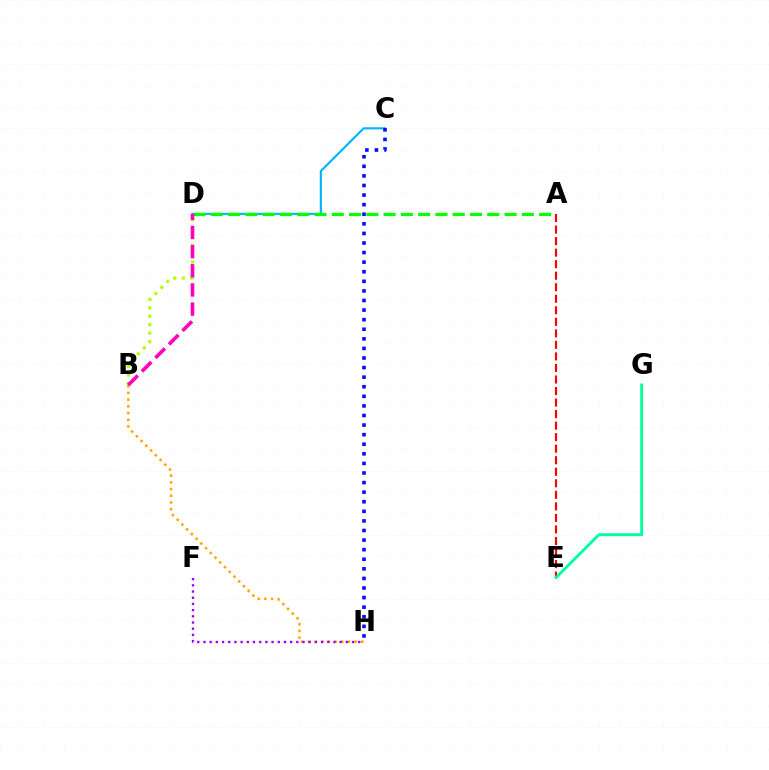{('C', 'D'): [{'color': '#00b5ff', 'line_style': 'solid', 'thickness': 1.54}], ('B', 'D'): [{'color': '#b3ff00', 'line_style': 'dotted', 'thickness': 2.29}, {'color': '#ff00bd', 'line_style': 'dashed', 'thickness': 2.6}], ('A', 'E'): [{'color': '#ff0000', 'line_style': 'dashed', 'thickness': 1.57}], ('C', 'H'): [{'color': '#0010ff', 'line_style': 'dotted', 'thickness': 2.6}], ('E', 'G'): [{'color': '#00ff9d', 'line_style': 'solid', 'thickness': 2.07}], ('B', 'H'): [{'color': '#ffa500', 'line_style': 'dotted', 'thickness': 1.82}], ('F', 'H'): [{'color': '#9b00ff', 'line_style': 'dotted', 'thickness': 1.68}], ('A', 'D'): [{'color': '#08ff00', 'line_style': 'dashed', 'thickness': 2.35}]}